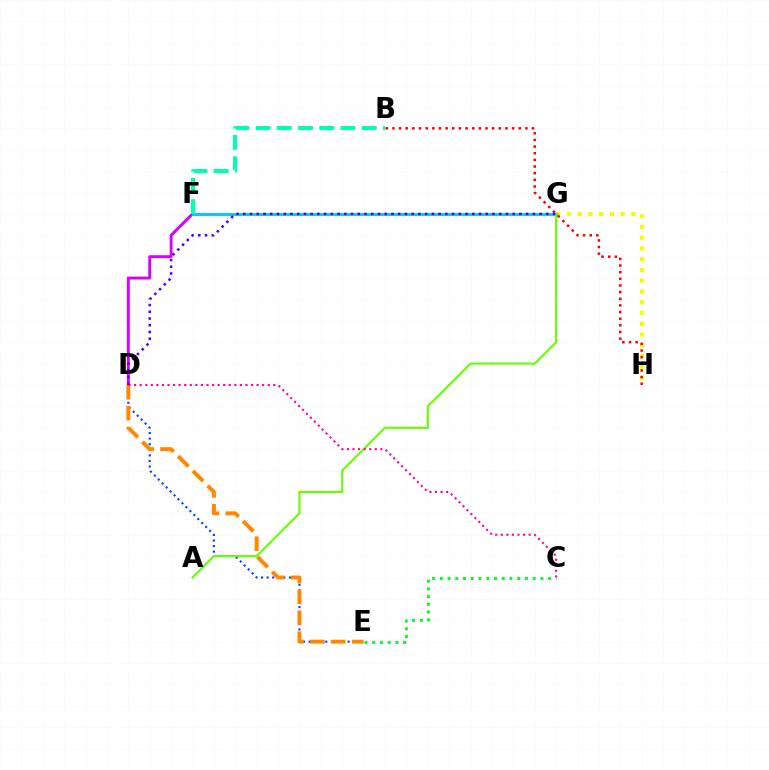{('G', 'H'): [{'color': '#eeff00', 'line_style': 'dotted', 'thickness': 2.92}], ('D', 'E'): [{'color': '#003fff', 'line_style': 'dotted', 'thickness': 1.52}, {'color': '#ff8800', 'line_style': 'dashed', 'thickness': 2.84}], ('D', 'F'): [{'color': '#d600ff', 'line_style': 'solid', 'thickness': 2.09}], ('B', 'H'): [{'color': '#ff0000', 'line_style': 'dotted', 'thickness': 1.81}], ('C', 'E'): [{'color': '#00ff27', 'line_style': 'dotted', 'thickness': 2.1}], ('F', 'G'): [{'color': '#00c7ff', 'line_style': 'solid', 'thickness': 2.08}], ('A', 'G'): [{'color': '#66ff00', 'line_style': 'solid', 'thickness': 1.52}], ('C', 'D'): [{'color': '#ff00a0', 'line_style': 'dotted', 'thickness': 1.51}], ('D', 'G'): [{'color': '#4f00ff', 'line_style': 'dotted', 'thickness': 1.83}], ('B', 'F'): [{'color': '#00ffaf', 'line_style': 'dashed', 'thickness': 2.88}]}